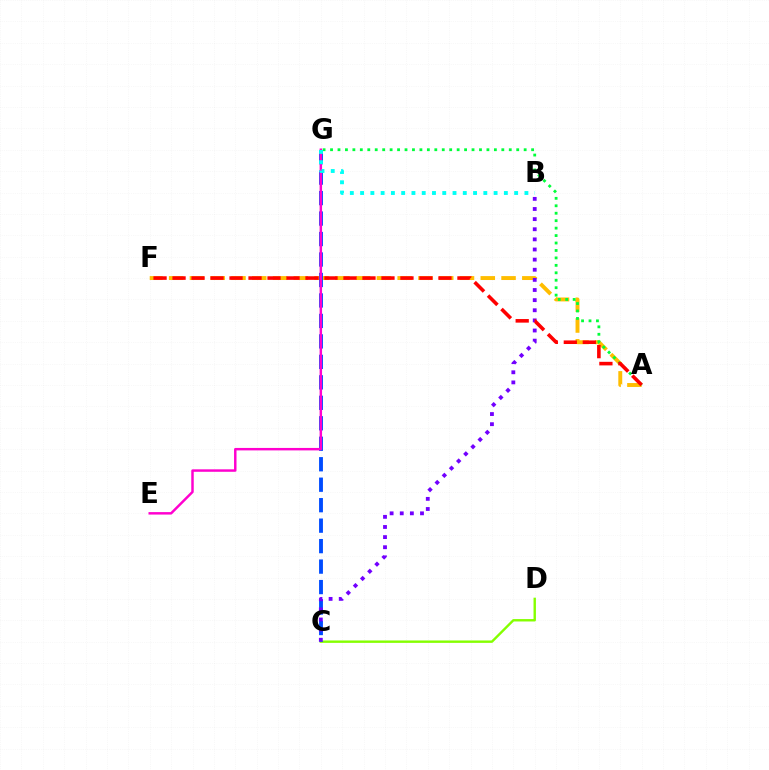{('A', 'F'): [{'color': '#ffbd00', 'line_style': 'dashed', 'thickness': 2.82}, {'color': '#ff0000', 'line_style': 'dashed', 'thickness': 2.58}], ('A', 'G'): [{'color': '#00ff39', 'line_style': 'dotted', 'thickness': 2.02}], ('C', 'D'): [{'color': '#84ff00', 'line_style': 'solid', 'thickness': 1.73}], ('C', 'G'): [{'color': '#004bff', 'line_style': 'dashed', 'thickness': 2.78}], ('B', 'C'): [{'color': '#7200ff', 'line_style': 'dotted', 'thickness': 2.75}], ('E', 'G'): [{'color': '#ff00cf', 'line_style': 'solid', 'thickness': 1.77}], ('B', 'G'): [{'color': '#00fff6', 'line_style': 'dotted', 'thickness': 2.79}]}